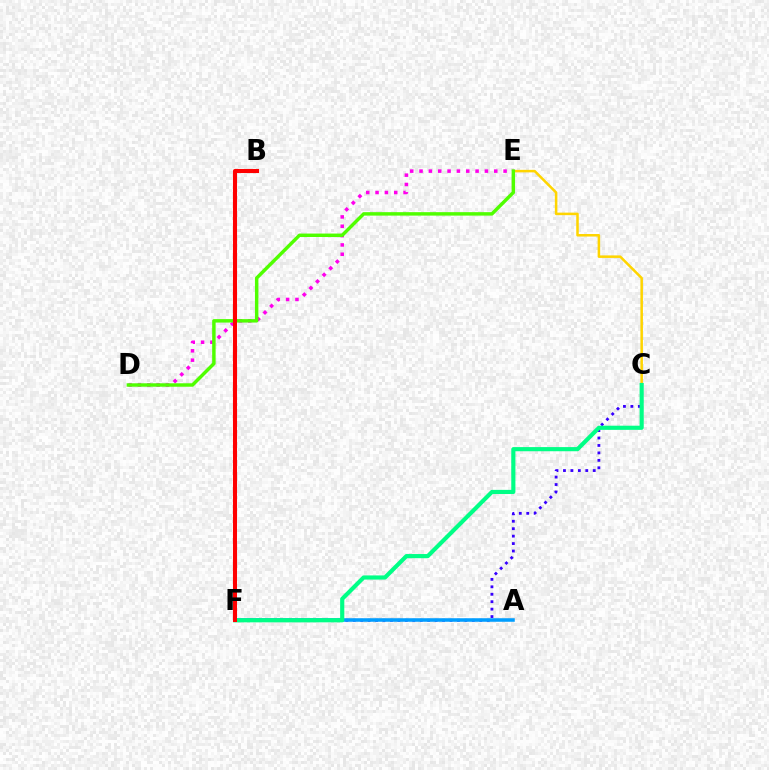{('C', 'F'): [{'color': '#3700ff', 'line_style': 'dotted', 'thickness': 2.02}, {'color': '#00ff86', 'line_style': 'solid', 'thickness': 2.99}], ('C', 'E'): [{'color': '#ffd500', 'line_style': 'solid', 'thickness': 1.82}], ('A', 'F'): [{'color': '#009eff', 'line_style': 'solid', 'thickness': 2.55}], ('D', 'E'): [{'color': '#ff00ed', 'line_style': 'dotted', 'thickness': 2.54}, {'color': '#4fff00', 'line_style': 'solid', 'thickness': 2.48}], ('B', 'F'): [{'color': '#ff0000', 'line_style': 'solid', 'thickness': 2.93}]}